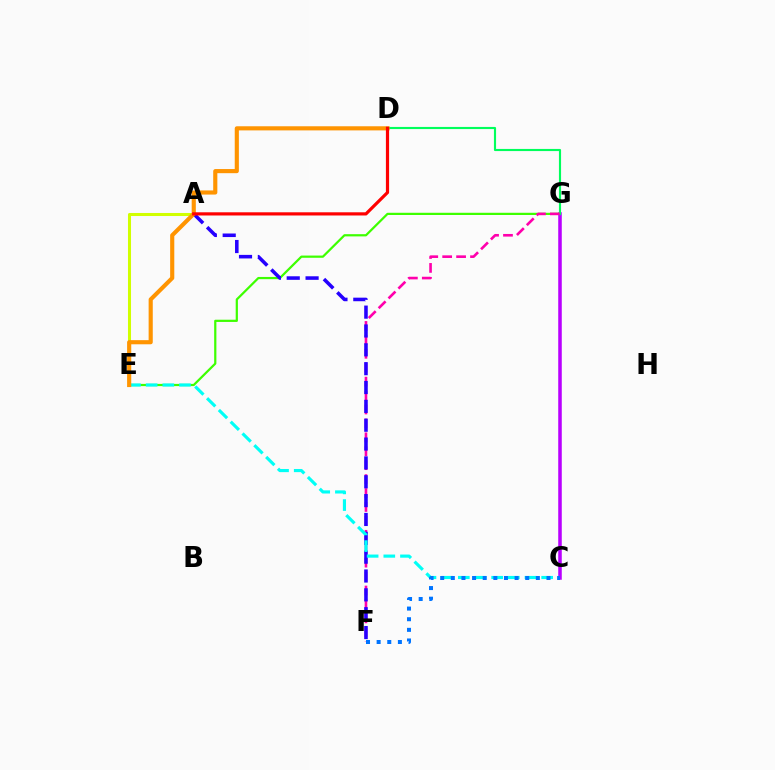{('C', 'G'): [{'color': '#b900ff', 'line_style': 'solid', 'thickness': 2.55}], ('E', 'G'): [{'color': '#3dff00', 'line_style': 'solid', 'thickness': 1.6}], ('D', 'G'): [{'color': '#00ff5c', 'line_style': 'solid', 'thickness': 1.54}], ('F', 'G'): [{'color': '#ff00ac', 'line_style': 'dashed', 'thickness': 1.89}], ('A', 'E'): [{'color': '#d1ff00', 'line_style': 'solid', 'thickness': 2.19}], ('A', 'F'): [{'color': '#2500ff', 'line_style': 'dashed', 'thickness': 2.56}], ('C', 'E'): [{'color': '#00fff6', 'line_style': 'dashed', 'thickness': 2.26}], ('D', 'E'): [{'color': '#ff9400', 'line_style': 'solid', 'thickness': 2.97}], ('C', 'F'): [{'color': '#0074ff', 'line_style': 'dotted', 'thickness': 2.89}], ('A', 'D'): [{'color': '#ff0000', 'line_style': 'solid', 'thickness': 2.3}]}